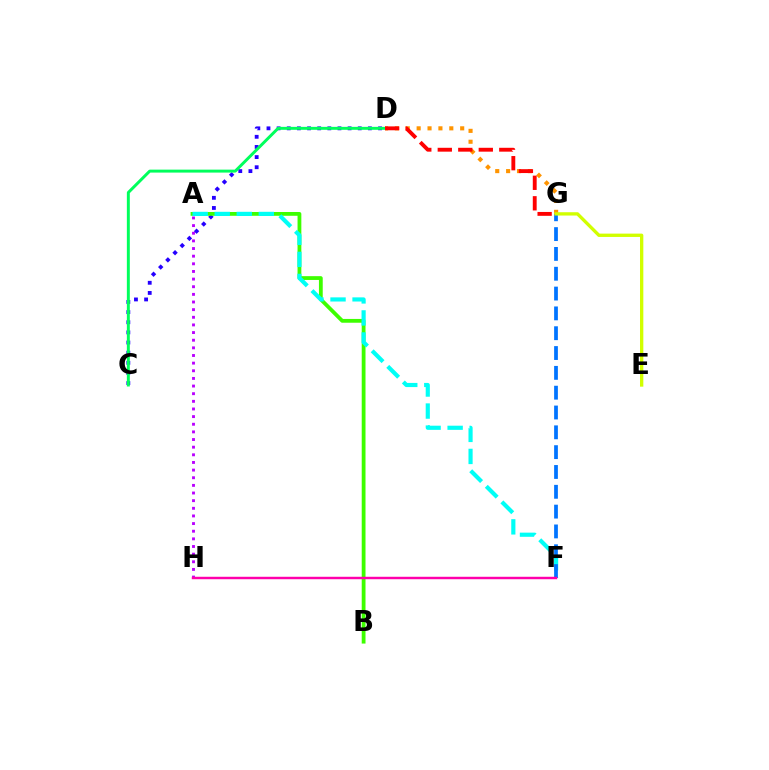{('C', 'D'): [{'color': '#2500ff', 'line_style': 'dotted', 'thickness': 2.76}, {'color': '#00ff5c', 'line_style': 'solid', 'thickness': 2.13}], ('D', 'G'): [{'color': '#ff9400', 'line_style': 'dotted', 'thickness': 2.96}, {'color': '#ff0000', 'line_style': 'dashed', 'thickness': 2.78}], ('A', 'B'): [{'color': '#3dff00', 'line_style': 'solid', 'thickness': 2.73}], ('A', 'F'): [{'color': '#00fff6', 'line_style': 'dashed', 'thickness': 2.99}], ('F', 'G'): [{'color': '#0074ff', 'line_style': 'dashed', 'thickness': 2.69}], ('A', 'H'): [{'color': '#b900ff', 'line_style': 'dotted', 'thickness': 2.08}], ('F', 'H'): [{'color': '#ff00ac', 'line_style': 'solid', 'thickness': 1.76}], ('E', 'G'): [{'color': '#d1ff00', 'line_style': 'solid', 'thickness': 2.39}]}